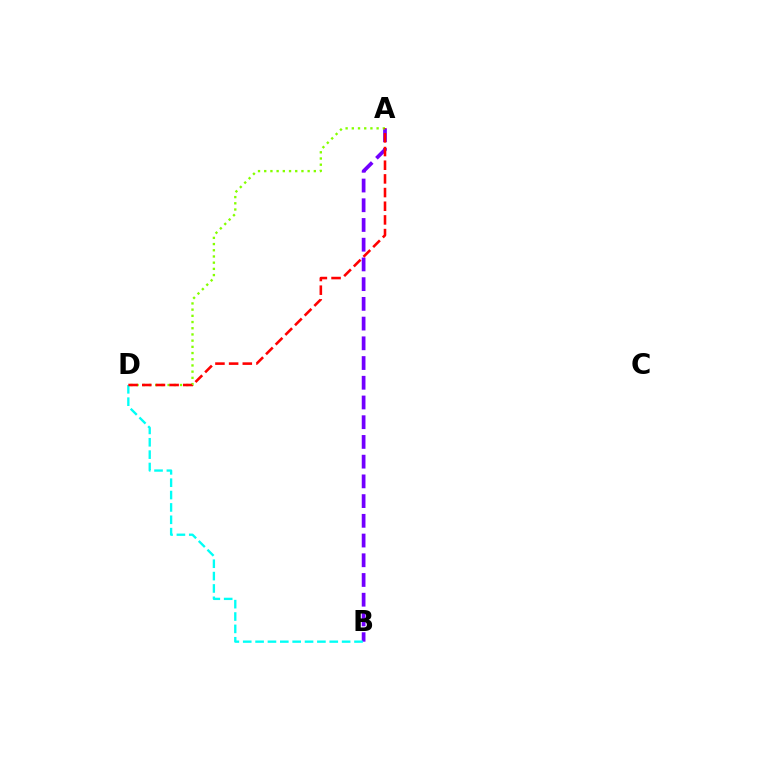{('A', 'B'): [{'color': '#7200ff', 'line_style': 'dashed', 'thickness': 2.68}], ('B', 'D'): [{'color': '#00fff6', 'line_style': 'dashed', 'thickness': 1.68}], ('A', 'D'): [{'color': '#84ff00', 'line_style': 'dotted', 'thickness': 1.69}, {'color': '#ff0000', 'line_style': 'dashed', 'thickness': 1.86}]}